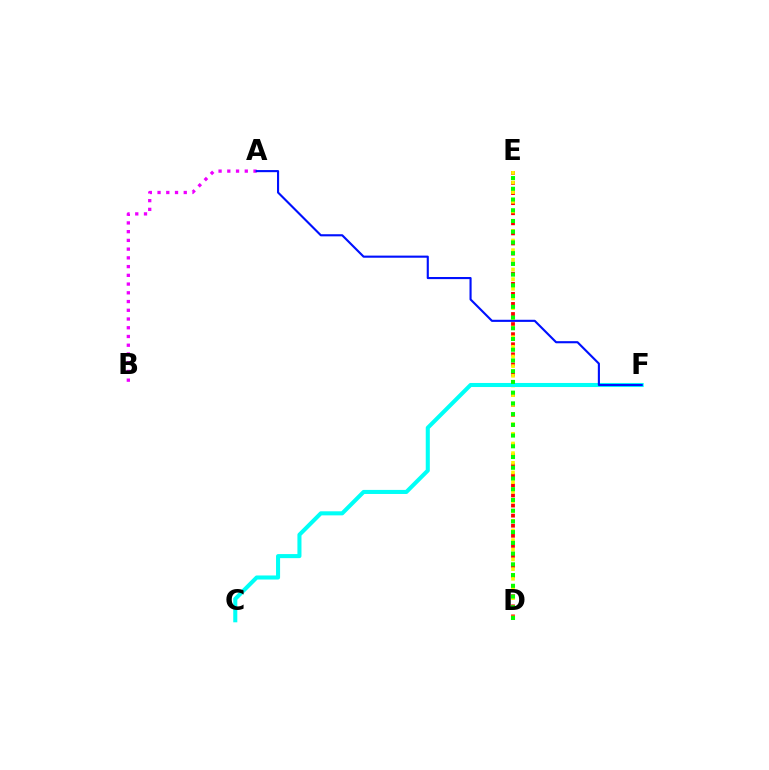{('A', 'B'): [{'color': '#ee00ff', 'line_style': 'dotted', 'thickness': 2.37}], ('D', 'E'): [{'color': '#ff0000', 'line_style': 'dotted', 'thickness': 2.74}, {'color': '#fcf500', 'line_style': 'dotted', 'thickness': 2.63}, {'color': '#08ff00', 'line_style': 'dotted', 'thickness': 2.92}], ('C', 'F'): [{'color': '#00fff6', 'line_style': 'solid', 'thickness': 2.92}], ('A', 'F'): [{'color': '#0010ff', 'line_style': 'solid', 'thickness': 1.53}]}